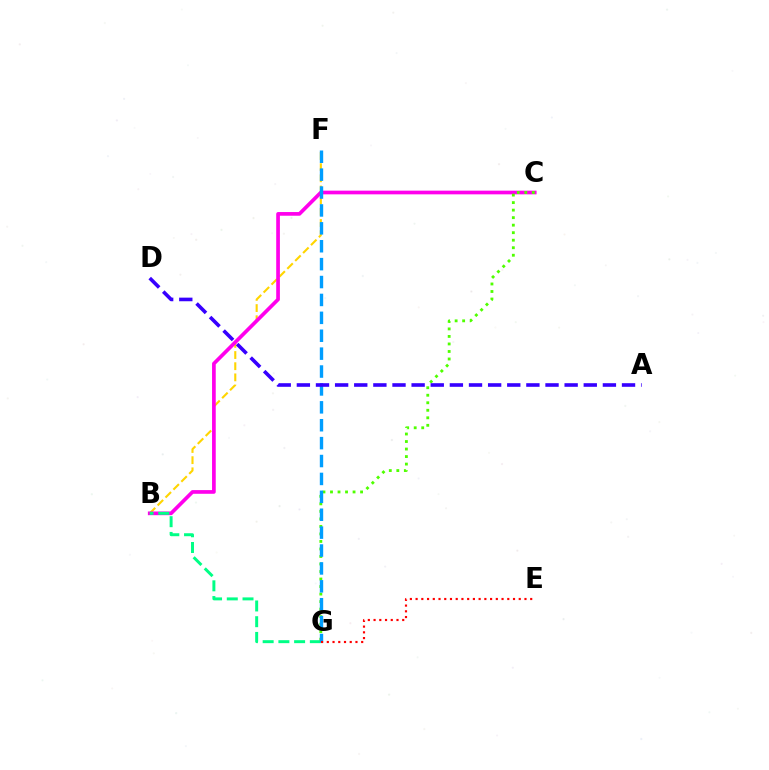{('B', 'F'): [{'color': '#ffd500', 'line_style': 'dashed', 'thickness': 1.52}], ('B', 'C'): [{'color': '#ff00ed', 'line_style': 'solid', 'thickness': 2.66}], ('B', 'G'): [{'color': '#00ff86', 'line_style': 'dashed', 'thickness': 2.14}], ('C', 'G'): [{'color': '#4fff00', 'line_style': 'dotted', 'thickness': 2.04}], ('F', 'G'): [{'color': '#009eff', 'line_style': 'dashed', 'thickness': 2.43}], ('A', 'D'): [{'color': '#3700ff', 'line_style': 'dashed', 'thickness': 2.6}], ('E', 'G'): [{'color': '#ff0000', 'line_style': 'dotted', 'thickness': 1.56}]}